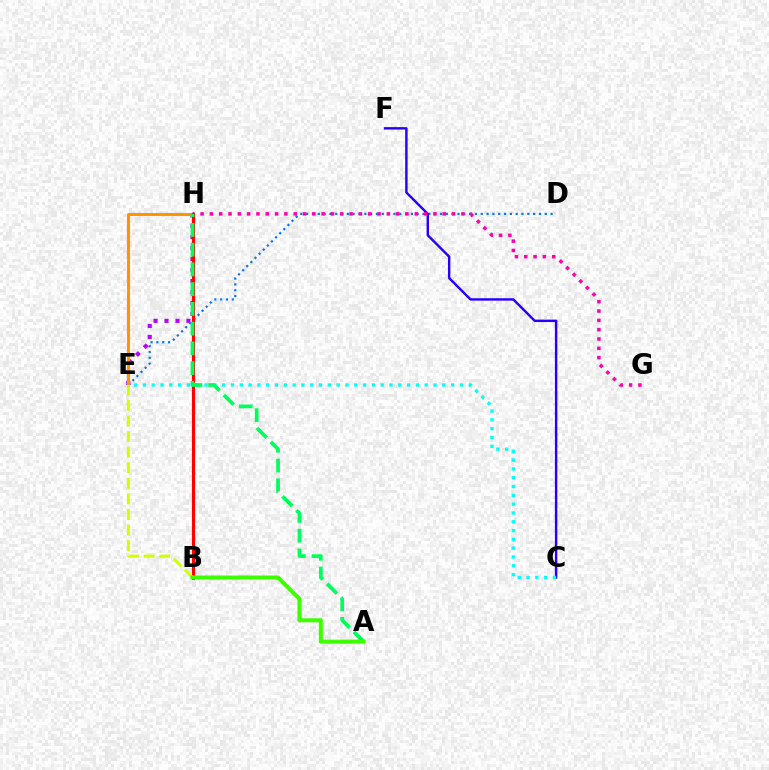{('D', 'E'): [{'color': '#0074ff', 'line_style': 'dotted', 'thickness': 1.58}], ('E', 'H'): [{'color': '#b900ff', 'line_style': 'dotted', 'thickness': 2.98}, {'color': '#ff9400', 'line_style': 'solid', 'thickness': 2.18}], ('C', 'F'): [{'color': '#2500ff', 'line_style': 'solid', 'thickness': 1.74}], ('G', 'H'): [{'color': '#ff00ac', 'line_style': 'dotted', 'thickness': 2.53}], ('C', 'E'): [{'color': '#00fff6', 'line_style': 'dotted', 'thickness': 2.39}], ('B', 'H'): [{'color': '#ff0000', 'line_style': 'solid', 'thickness': 2.26}], ('B', 'E'): [{'color': '#d1ff00', 'line_style': 'dashed', 'thickness': 2.12}], ('A', 'H'): [{'color': '#00ff5c', 'line_style': 'dashed', 'thickness': 2.68}], ('A', 'B'): [{'color': '#3dff00', 'line_style': 'solid', 'thickness': 2.89}]}